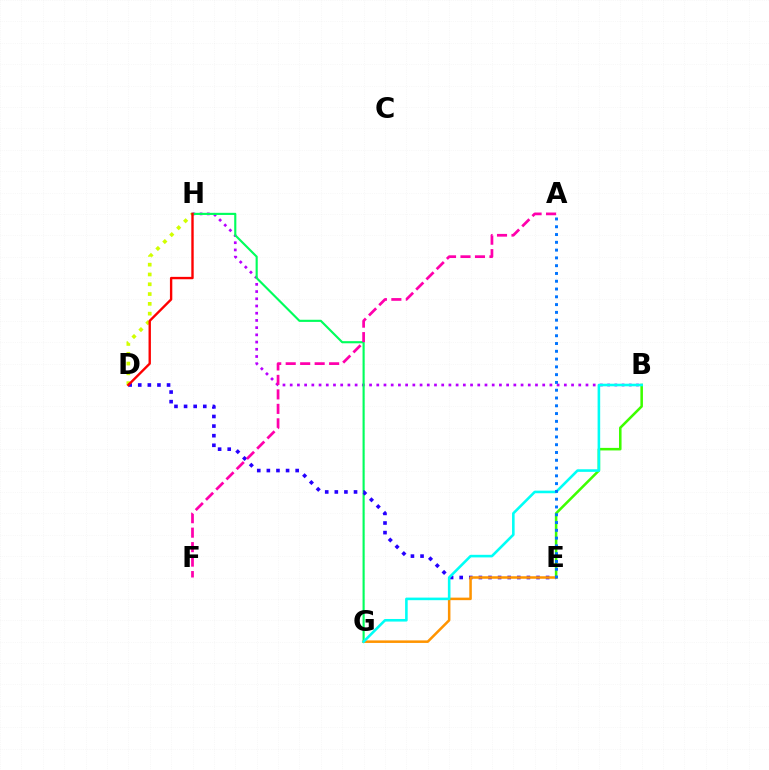{('D', 'H'): [{'color': '#d1ff00', 'line_style': 'dotted', 'thickness': 2.66}, {'color': '#ff0000', 'line_style': 'solid', 'thickness': 1.71}], ('B', 'H'): [{'color': '#b900ff', 'line_style': 'dotted', 'thickness': 1.96}], ('B', 'E'): [{'color': '#3dff00', 'line_style': 'solid', 'thickness': 1.83}], ('G', 'H'): [{'color': '#00ff5c', 'line_style': 'solid', 'thickness': 1.54}], ('D', 'E'): [{'color': '#2500ff', 'line_style': 'dotted', 'thickness': 2.61}], ('E', 'G'): [{'color': '#ff9400', 'line_style': 'solid', 'thickness': 1.82}], ('A', 'F'): [{'color': '#ff00ac', 'line_style': 'dashed', 'thickness': 1.97}], ('B', 'G'): [{'color': '#00fff6', 'line_style': 'solid', 'thickness': 1.87}], ('A', 'E'): [{'color': '#0074ff', 'line_style': 'dotted', 'thickness': 2.11}]}